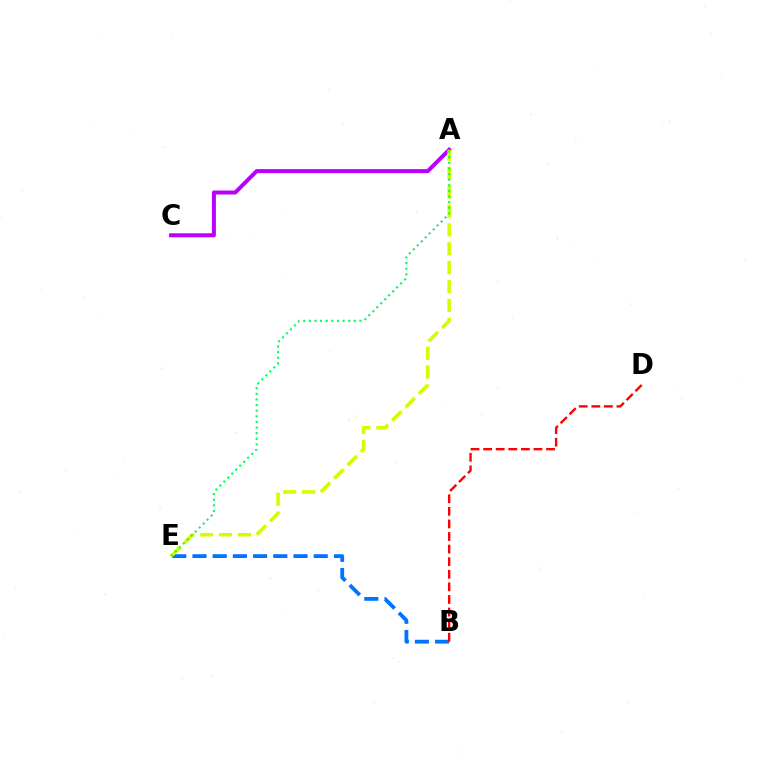{('B', 'E'): [{'color': '#0074ff', 'line_style': 'dashed', 'thickness': 2.75}], ('A', 'C'): [{'color': '#b900ff', 'line_style': 'solid', 'thickness': 2.88}], ('A', 'E'): [{'color': '#d1ff00', 'line_style': 'dashed', 'thickness': 2.57}, {'color': '#00ff5c', 'line_style': 'dotted', 'thickness': 1.53}], ('B', 'D'): [{'color': '#ff0000', 'line_style': 'dashed', 'thickness': 1.71}]}